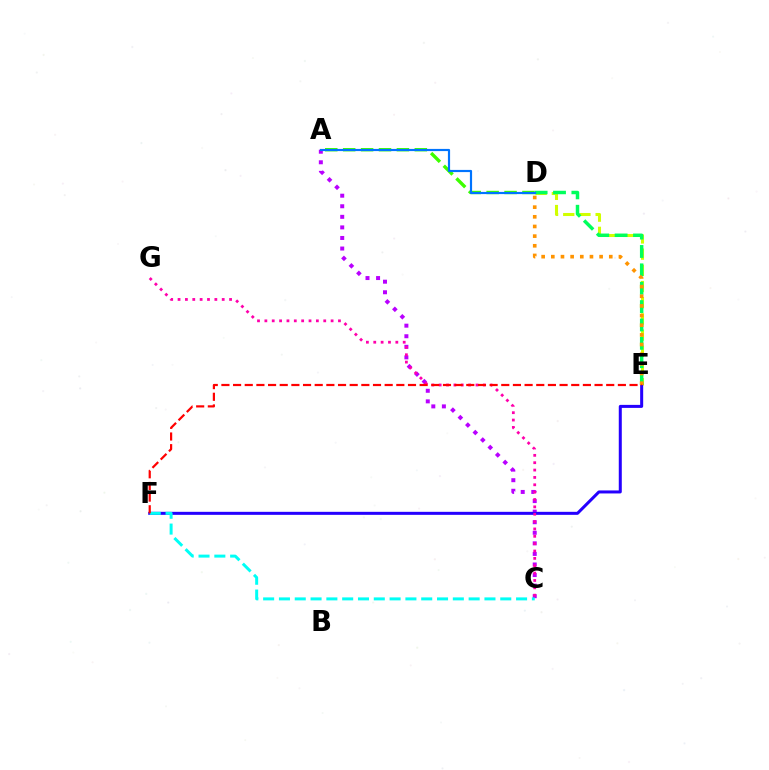{('A', 'D'): [{'color': '#3dff00', 'line_style': 'dashed', 'thickness': 2.43}, {'color': '#0074ff', 'line_style': 'solid', 'thickness': 1.57}], ('D', 'E'): [{'color': '#d1ff00', 'line_style': 'dashed', 'thickness': 2.2}, {'color': '#00ff5c', 'line_style': 'dashed', 'thickness': 2.5}, {'color': '#ff9400', 'line_style': 'dotted', 'thickness': 2.62}], ('A', 'C'): [{'color': '#b900ff', 'line_style': 'dotted', 'thickness': 2.87}], ('E', 'F'): [{'color': '#2500ff', 'line_style': 'solid', 'thickness': 2.17}, {'color': '#ff0000', 'line_style': 'dashed', 'thickness': 1.58}], ('C', 'F'): [{'color': '#00fff6', 'line_style': 'dashed', 'thickness': 2.15}], ('C', 'G'): [{'color': '#ff00ac', 'line_style': 'dotted', 'thickness': 2.0}]}